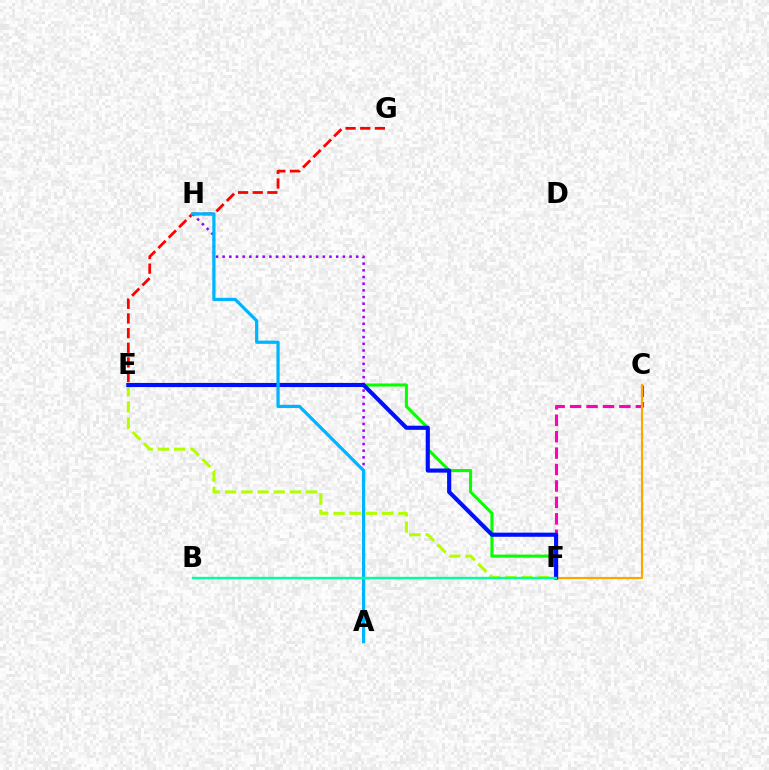{('E', 'F'): [{'color': '#08ff00', 'line_style': 'solid', 'thickness': 2.21}, {'color': '#b3ff00', 'line_style': 'dashed', 'thickness': 2.2}, {'color': '#0010ff', 'line_style': 'solid', 'thickness': 2.98}], ('C', 'F'): [{'color': '#ff00bd', 'line_style': 'dashed', 'thickness': 2.23}, {'color': '#ffa500', 'line_style': 'solid', 'thickness': 1.57}], ('E', 'G'): [{'color': '#ff0000', 'line_style': 'dashed', 'thickness': 1.99}], ('A', 'H'): [{'color': '#9b00ff', 'line_style': 'dotted', 'thickness': 1.81}, {'color': '#00b5ff', 'line_style': 'solid', 'thickness': 2.32}], ('B', 'F'): [{'color': '#00ff9d', 'line_style': 'solid', 'thickness': 1.69}]}